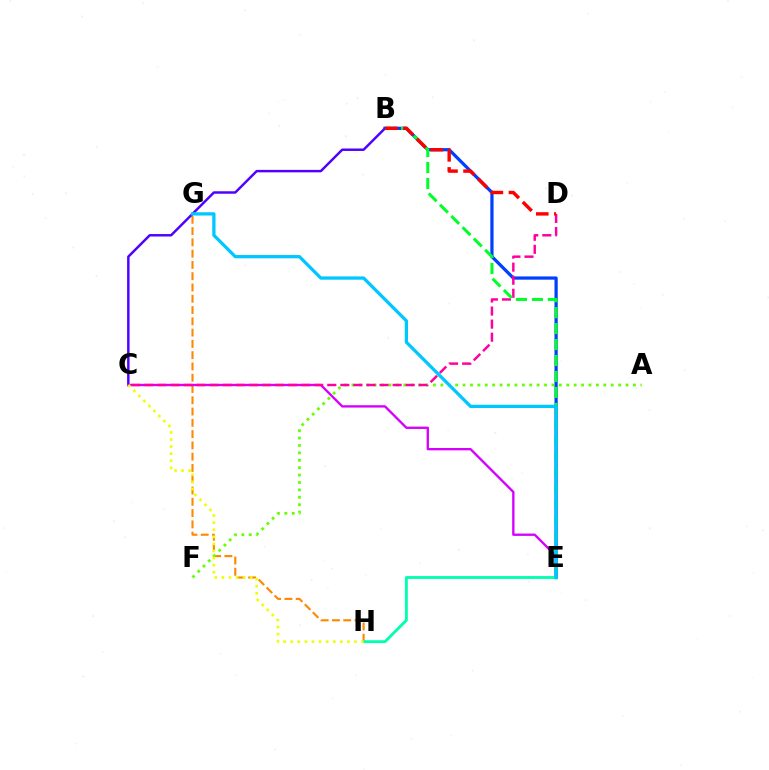{('G', 'H'): [{'color': '#ff8800', 'line_style': 'dashed', 'thickness': 1.53}], ('B', 'C'): [{'color': '#4f00ff', 'line_style': 'solid', 'thickness': 1.77}], ('C', 'E'): [{'color': '#d600ff', 'line_style': 'solid', 'thickness': 1.69}], ('A', 'F'): [{'color': '#66ff00', 'line_style': 'dotted', 'thickness': 2.01}], ('B', 'E'): [{'color': '#003fff', 'line_style': 'solid', 'thickness': 2.32}, {'color': '#00ff27', 'line_style': 'dashed', 'thickness': 2.17}], ('C', 'D'): [{'color': '#ff00a0', 'line_style': 'dashed', 'thickness': 1.77}], ('E', 'H'): [{'color': '#00ffaf', 'line_style': 'solid', 'thickness': 2.06}], ('B', 'D'): [{'color': '#ff0000', 'line_style': 'dashed', 'thickness': 2.46}], ('C', 'H'): [{'color': '#eeff00', 'line_style': 'dotted', 'thickness': 1.93}], ('E', 'G'): [{'color': '#00c7ff', 'line_style': 'solid', 'thickness': 2.35}]}